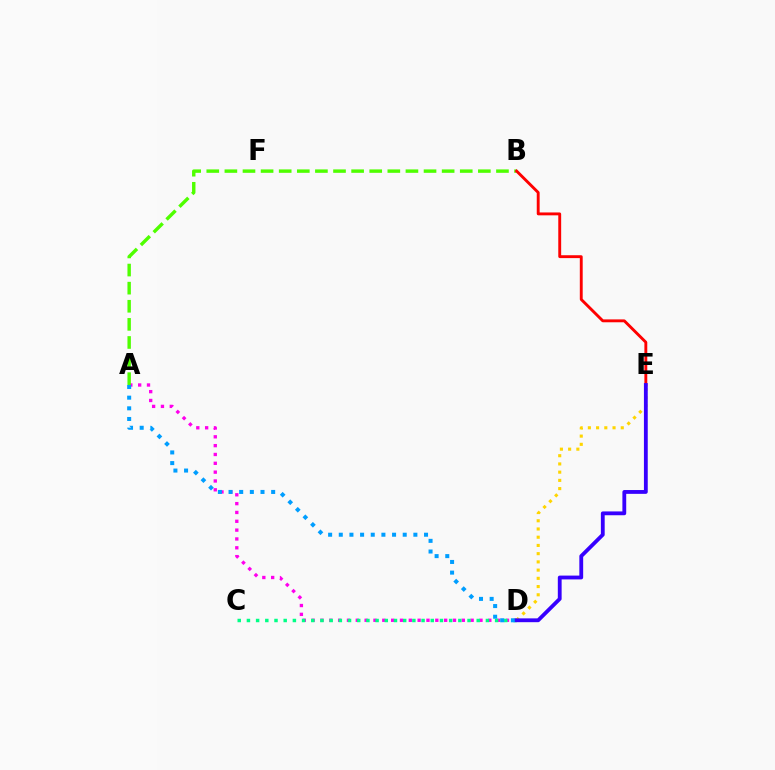{('A', 'D'): [{'color': '#ff00ed', 'line_style': 'dotted', 'thickness': 2.4}, {'color': '#009eff', 'line_style': 'dotted', 'thickness': 2.9}], ('A', 'B'): [{'color': '#4fff00', 'line_style': 'dashed', 'thickness': 2.46}], ('C', 'D'): [{'color': '#00ff86', 'line_style': 'dotted', 'thickness': 2.5}], ('D', 'E'): [{'color': '#ffd500', 'line_style': 'dotted', 'thickness': 2.23}, {'color': '#3700ff', 'line_style': 'solid', 'thickness': 2.75}], ('B', 'E'): [{'color': '#ff0000', 'line_style': 'solid', 'thickness': 2.08}]}